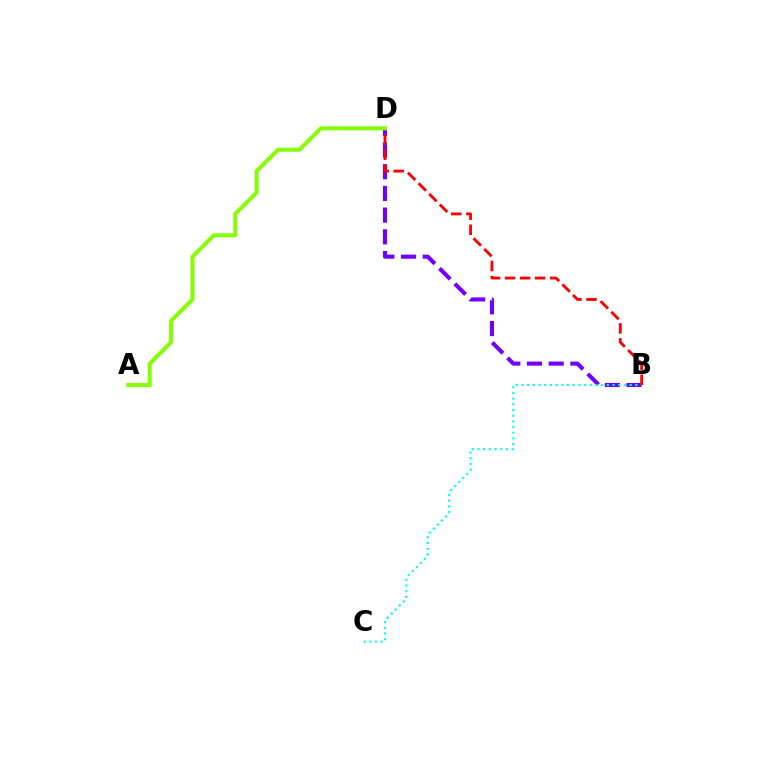{('B', 'D'): [{'color': '#7200ff', 'line_style': 'dashed', 'thickness': 2.95}, {'color': '#ff0000', 'line_style': 'dashed', 'thickness': 2.05}], ('B', 'C'): [{'color': '#00fff6', 'line_style': 'dotted', 'thickness': 1.55}], ('A', 'D'): [{'color': '#84ff00', 'line_style': 'solid', 'thickness': 2.86}]}